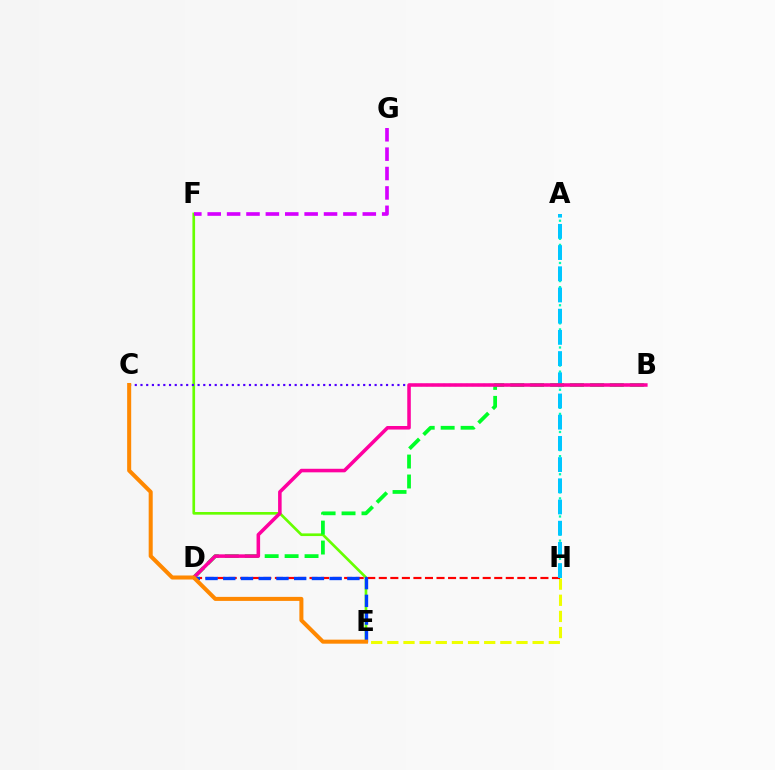{('E', 'F'): [{'color': '#66ff00', 'line_style': 'solid', 'thickness': 1.92}], ('E', 'H'): [{'color': '#eeff00', 'line_style': 'dashed', 'thickness': 2.19}], ('F', 'G'): [{'color': '#d600ff', 'line_style': 'dashed', 'thickness': 2.63}], ('A', 'H'): [{'color': '#00ffaf', 'line_style': 'dotted', 'thickness': 1.64}, {'color': '#00c7ff', 'line_style': 'dashed', 'thickness': 2.88}], ('D', 'H'): [{'color': '#ff0000', 'line_style': 'dashed', 'thickness': 1.57}], ('B', 'D'): [{'color': '#00ff27', 'line_style': 'dashed', 'thickness': 2.71}, {'color': '#ff00a0', 'line_style': 'solid', 'thickness': 2.56}], ('B', 'C'): [{'color': '#4f00ff', 'line_style': 'dotted', 'thickness': 1.55}], ('D', 'E'): [{'color': '#003fff', 'line_style': 'dashed', 'thickness': 2.41}], ('C', 'E'): [{'color': '#ff8800', 'line_style': 'solid', 'thickness': 2.9}]}